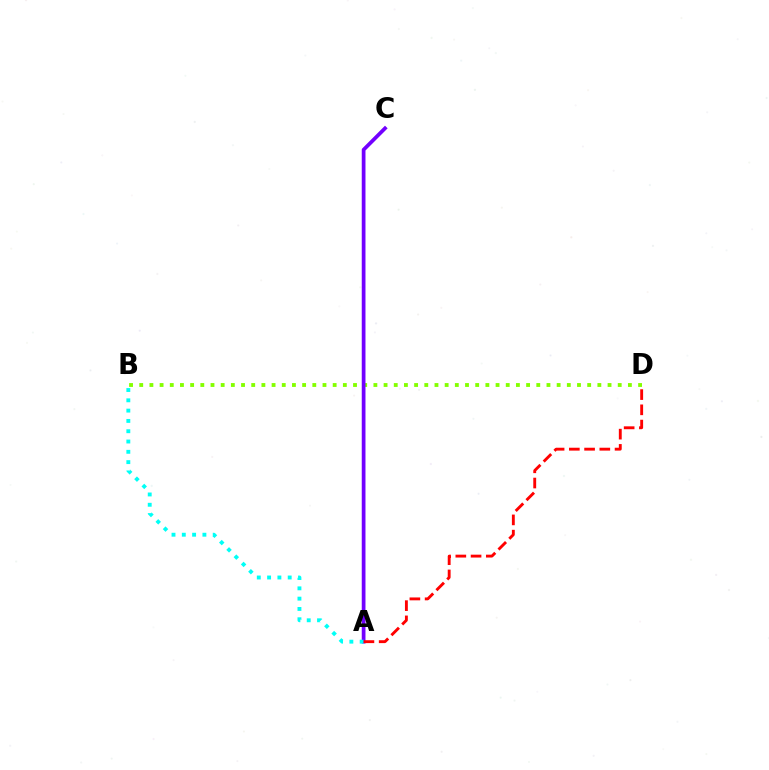{('B', 'D'): [{'color': '#84ff00', 'line_style': 'dotted', 'thickness': 2.77}], ('A', 'C'): [{'color': '#7200ff', 'line_style': 'solid', 'thickness': 2.69}], ('A', 'B'): [{'color': '#00fff6', 'line_style': 'dotted', 'thickness': 2.8}], ('A', 'D'): [{'color': '#ff0000', 'line_style': 'dashed', 'thickness': 2.07}]}